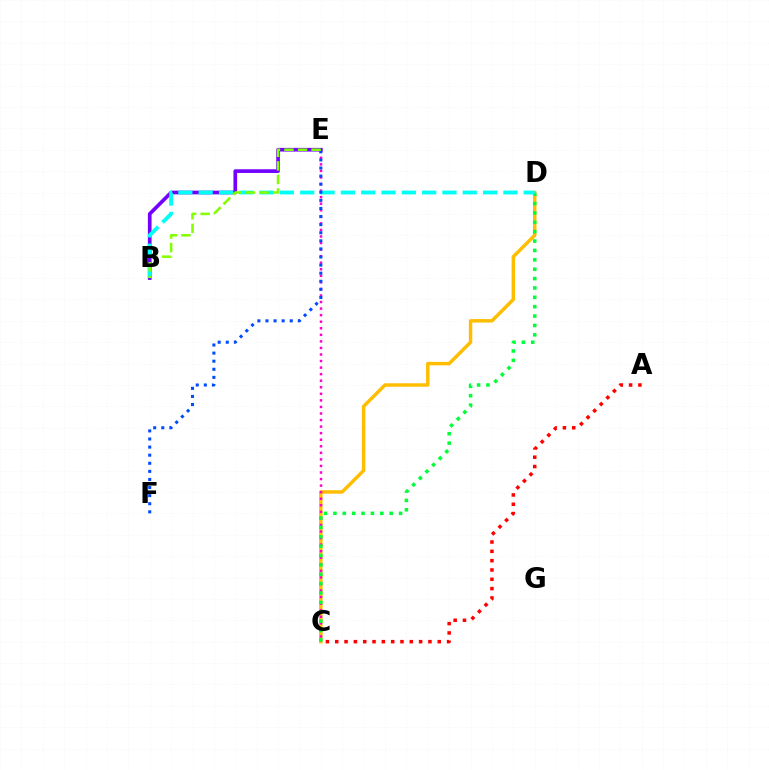{('B', 'E'): [{'color': '#7200ff', 'line_style': 'solid', 'thickness': 2.65}, {'color': '#84ff00', 'line_style': 'dashed', 'thickness': 1.84}], ('C', 'D'): [{'color': '#ffbd00', 'line_style': 'solid', 'thickness': 2.49}, {'color': '#00ff39', 'line_style': 'dotted', 'thickness': 2.55}], ('C', 'E'): [{'color': '#ff00cf', 'line_style': 'dotted', 'thickness': 1.78}], ('B', 'D'): [{'color': '#00fff6', 'line_style': 'dashed', 'thickness': 2.76}], ('E', 'F'): [{'color': '#004bff', 'line_style': 'dotted', 'thickness': 2.2}], ('A', 'C'): [{'color': '#ff0000', 'line_style': 'dotted', 'thickness': 2.53}]}